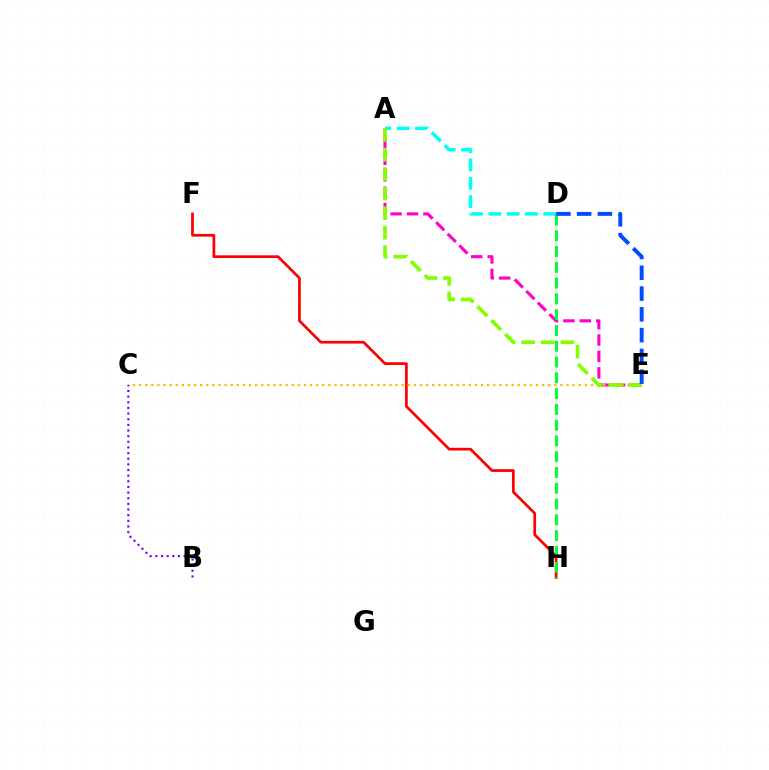{('A', 'E'): [{'color': '#ff00cf', 'line_style': 'dashed', 'thickness': 2.23}, {'color': '#84ff00', 'line_style': 'dashed', 'thickness': 2.66}], ('A', 'D'): [{'color': '#00fff6', 'line_style': 'dashed', 'thickness': 2.49}], ('F', 'H'): [{'color': '#ff0000', 'line_style': 'solid', 'thickness': 1.96}], ('C', 'E'): [{'color': '#ffbd00', 'line_style': 'dotted', 'thickness': 1.66}], ('B', 'C'): [{'color': '#7200ff', 'line_style': 'dotted', 'thickness': 1.53}], ('D', 'H'): [{'color': '#00ff39', 'line_style': 'dashed', 'thickness': 2.14}], ('D', 'E'): [{'color': '#004bff', 'line_style': 'dashed', 'thickness': 2.82}]}